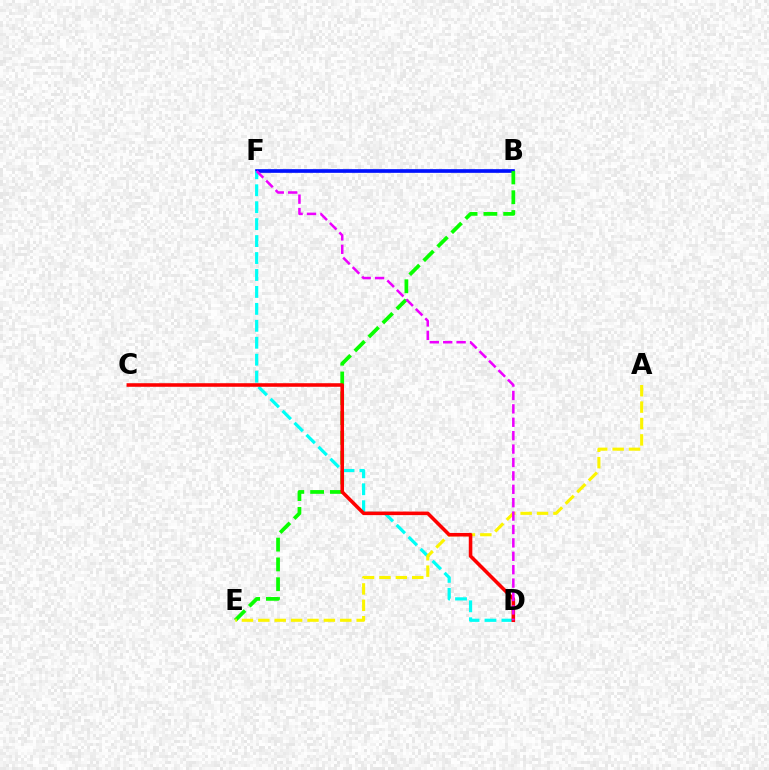{('B', 'F'): [{'color': '#0010ff', 'line_style': 'solid', 'thickness': 2.64}], ('B', 'E'): [{'color': '#08ff00', 'line_style': 'dashed', 'thickness': 2.69}], ('D', 'F'): [{'color': '#00fff6', 'line_style': 'dashed', 'thickness': 2.3}, {'color': '#ee00ff', 'line_style': 'dashed', 'thickness': 1.82}], ('A', 'E'): [{'color': '#fcf500', 'line_style': 'dashed', 'thickness': 2.23}], ('C', 'D'): [{'color': '#ff0000', 'line_style': 'solid', 'thickness': 2.56}]}